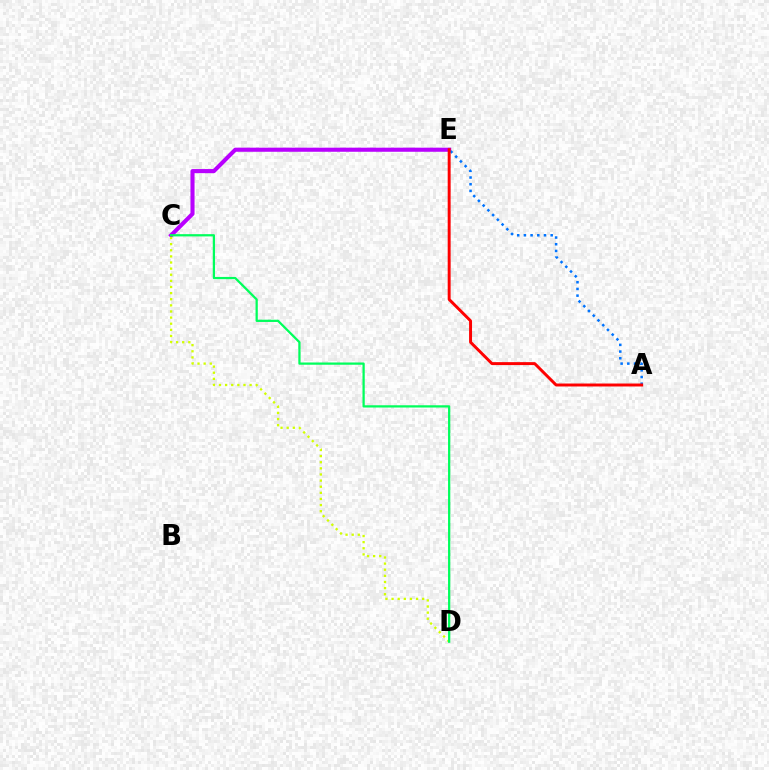{('C', 'E'): [{'color': '#b900ff', 'line_style': 'solid', 'thickness': 2.95}], ('A', 'E'): [{'color': '#0074ff', 'line_style': 'dotted', 'thickness': 1.82}, {'color': '#ff0000', 'line_style': 'solid', 'thickness': 2.12}], ('C', 'D'): [{'color': '#d1ff00', 'line_style': 'dotted', 'thickness': 1.66}, {'color': '#00ff5c', 'line_style': 'solid', 'thickness': 1.62}]}